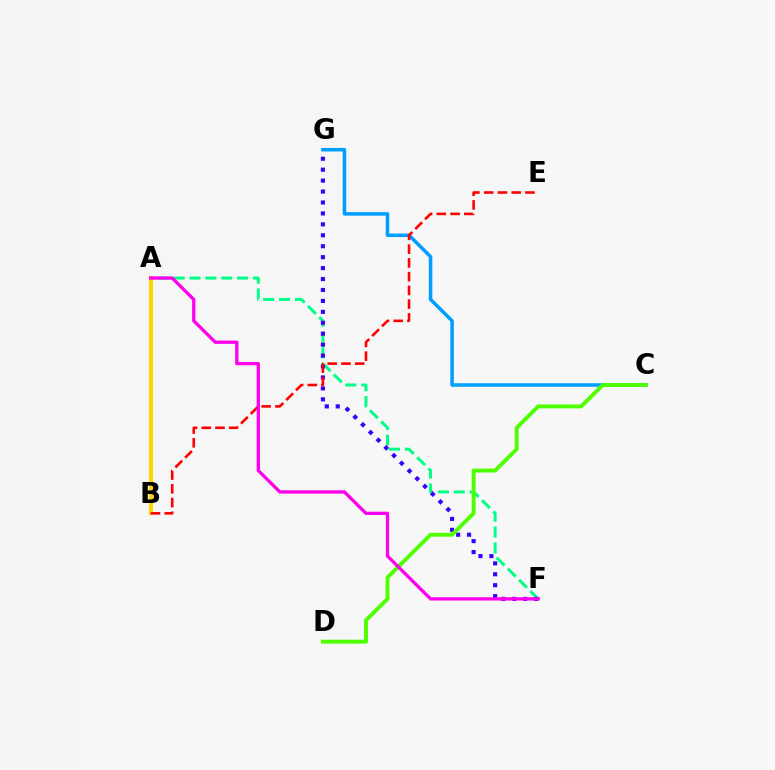{('A', 'F'): [{'color': '#00ff86', 'line_style': 'dashed', 'thickness': 2.15}, {'color': '#ff00ed', 'line_style': 'solid', 'thickness': 2.37}], ('F', 'G'): [{'color': '#3700ff', 'line_style': 'dotted', 'thickness': 2.97}], ('C', 'G'): [{'color': '#009eff', 'line_style': 'solid', 'thickness': 2.53}], ('A', 'B'): [{'color': '#ffd500', 'line_style': 'solid', 'thickness': 2.94}], ('C', 'D'): [{'color': '#4fff00', 'line_style': 'solid', 'thickness': 2.81}], ('B', 'E'): [{'color': '#ff0000', 'line_style': 'dashed', 'thickness': 1.87}]}